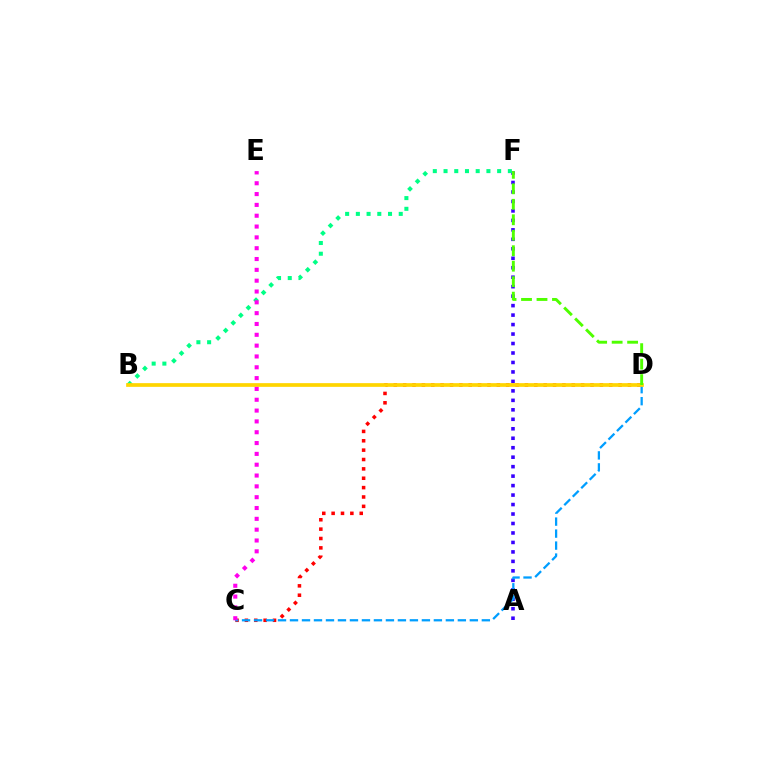{('C', 'D'): [{'color': '#ff0000', 'line_style': 'dotted', 'thickness': 2.54}, {'color': '#009eff', 'line_style': 'dashed', 'thickness': 1.63}], ('A', 'F'): [{'color': '#3700ff', 'line_style': 'dotted', 'thickness': 2.57}], ('B', 'F'): [{'color': '#00ff86', 'line_style': 'dotted', 'thickness': 2.91}], ('B', 'D'): [{'color': '#ffd500', 'line_style': 'solid', 'thickness': 2.67}], ('D', 'F'): [{'color': '#4fff00', 'line_style': 'dashed', 'thickness': 2.1}], ('C', 'E'): [{'color': '#ff00ed', 'line_style': 'dotted', 'thickness': 2.94}]}